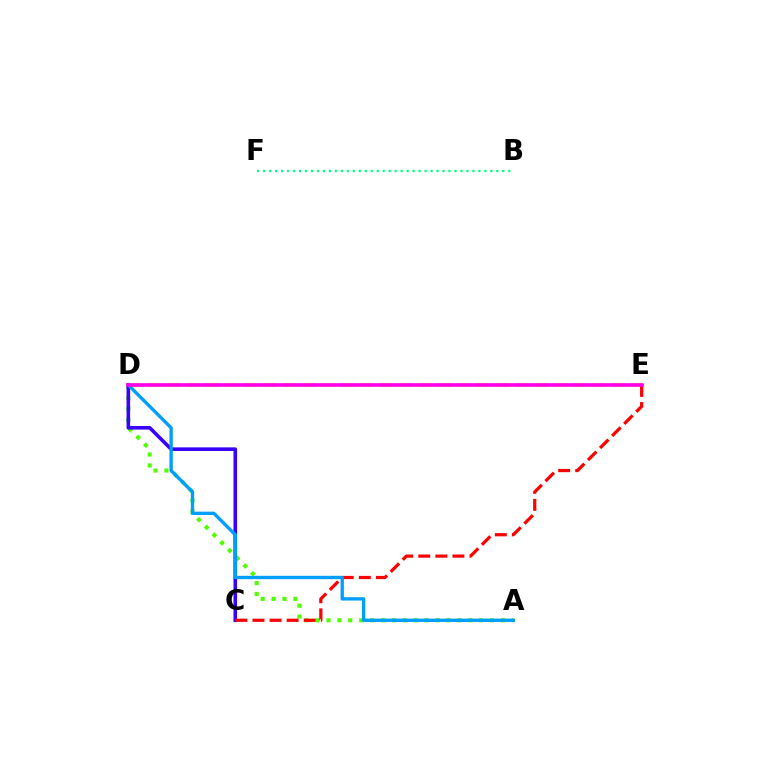{('A', 'D'): [{'color': '#4fff00', 'line_style': 'dotted', 'thickness': 2.96}, {'color': '#009eff', 'line_style': 'solid', 'thickness': 2.41}], ('D', 'E'): [{'color': '#ffd500', 'line_style': 'dashed', 'thickness': 2.63}, {'color': '#ff00ed', 'line_style': 'solid', 'thickness': 2.6}], ('C', 'D'): [{'color': '#3700ff', 'line_style': 'solid', 'thickness': 2.59}], ('C', 'E'): [{'color': '#ff0000', 'line_style': 'dashed', 'thickness': 2.32}], ('B', 'F'): [{'color': '#00ff86', 'line_style': 'dotted', 'thickness': 1.62}]}